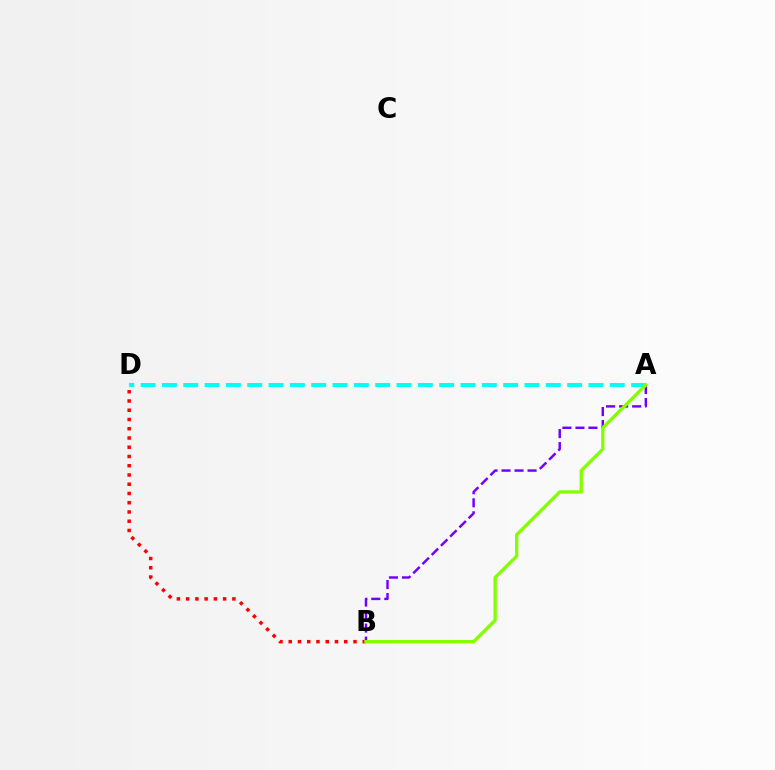{('A', 'B'): [{'color': '#7200ff', 'line_style': 'dashed', 'thickness': 1.77}, {'color': '#84ff00', 'line_style': 'solid', 'thickness': 2.4}], ('B', 'D'): [{'color': '#ff0000', 'line_style': 'dotted', 'thickness': 2.51}], ('A', 'D'): [{'color': '#00fff6', 'line_style': 'dashed', 'thickness': 2.9}]}